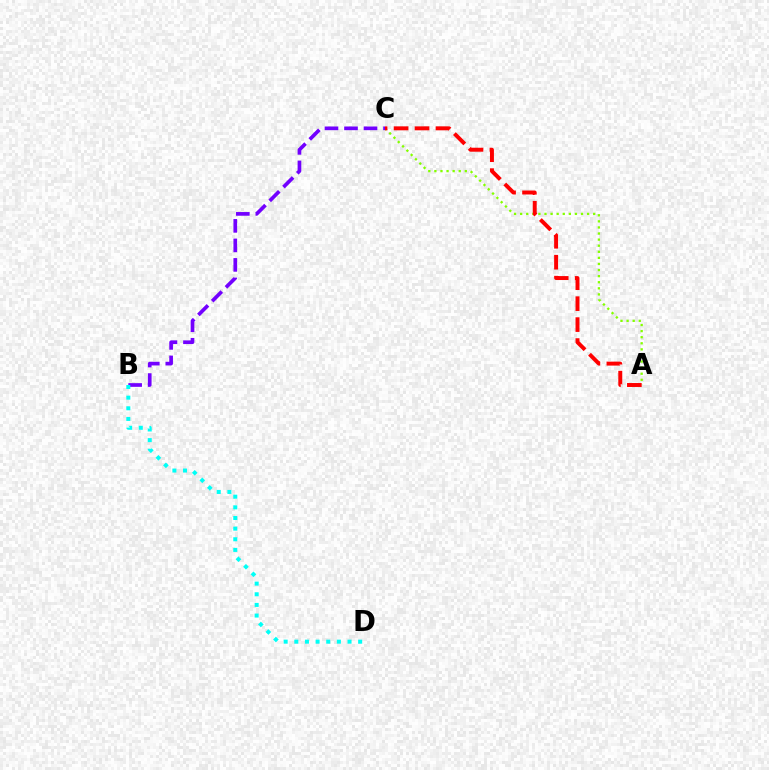{('A', 'C'): [{'color': '#84ff00', 'line_style': 'dotted', 'thickness': 1.65}, {'color': '#ff0000', 'line_style': 'dashed', 'thickness': 2.85}], ('B', 'C'): [{'color': '#7200ff', 'line_style': 'dashed', 'thickness': 2.65}], ('B', 'D'): [{'color': '#00fff6', 'line_style': 'dotted', 'thickness': 2.89}]}